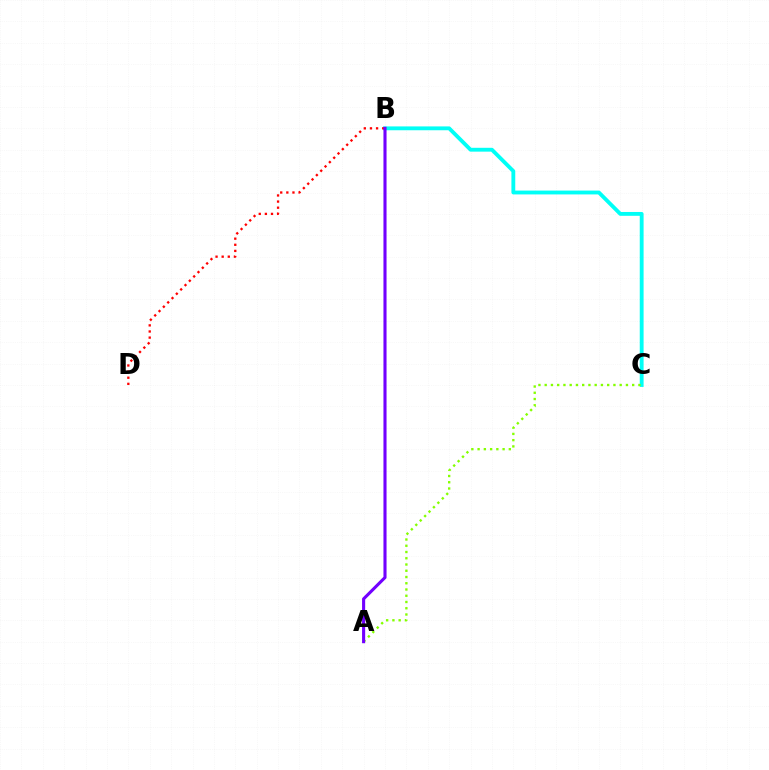{('B', 'C'): [{'color': '#00fff6', 'line_style': 'solid', 'thickness': 2.77}], ('B', 'D'): [{'color': '#ff0000', 'line_style': 'dotted', 'thickness': 1.66}], ('A', 'C'): [{'color': '#84ff00', 'line_style': 'dotted', 'thickness': 1.7}], ('A', 'B'): [{'color': '#7200ff', 'line_style': 'solid', 'thickness': 2.23}]}